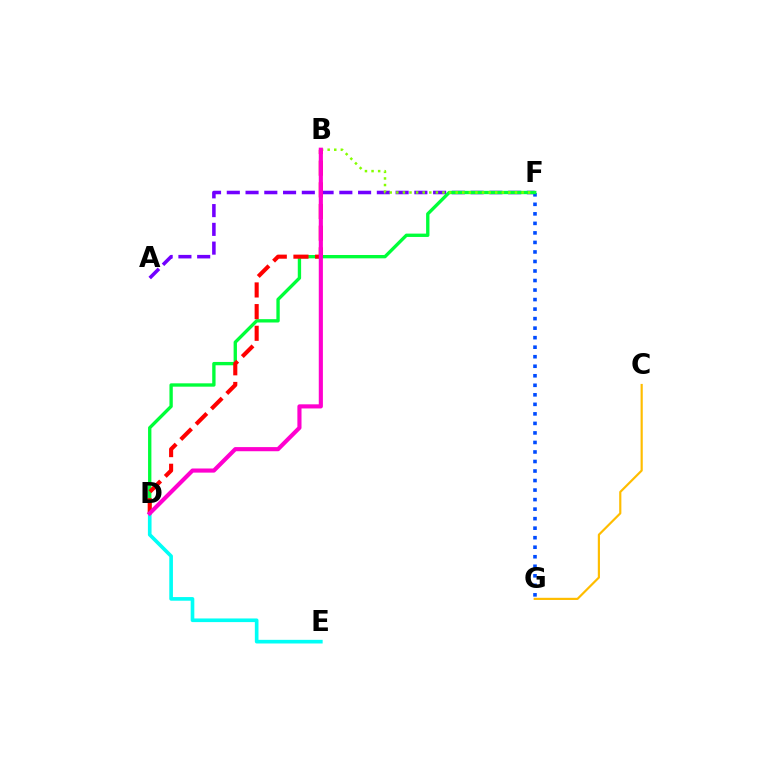{('A', 'F'): [{'color': '#7200ff', 'line_style': 'dashed', 'thickness': 2.55}], ('F', 'G'): [{'color': '#004bff', 'line_style': 'dotted', 'thickness': 2.59}], ('D', 'F'): [{'color': '#00ff39', 'line_style': 'solid', 'thickness': 2.41}], ('D', 'E'): [{'color': '#00fff6', 'line_style': 'solid', 'thickness': 2.62}], ('C', 'G'): [{'color': '#ffbd00', 'line_style': 'solid', 'thickness': 1.57}], ('B', 'F'): [{'color': '#84ff00', 'line_style': 'dotted', 'thickness': 1.79}], ('B', 'D'): [{'color': '#ff0000', 'line_style': 'dashed', 'thickness': 2.94}, {'color': '#ff00cf', 'line_style': 'solid', 'thickness': 2.97}]}